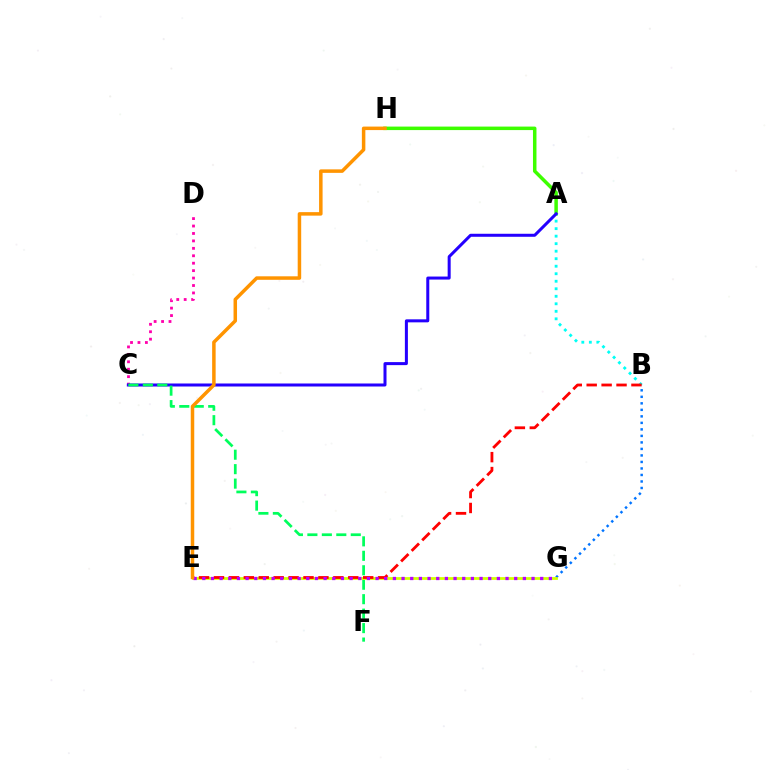{('A', 'H'): [{'color': '#3dff00', 'line_style': 'solid', 'thickness': 2.52}], ('C', 'D'): [{'color': '#ff00ac', 'line_style': 'dotted', 'thickness': 2.02}], ('A', 'B'): [{'color': '#00fff6', 'line_style': 'dotted', 'thickness': 2.04}], ('A', 'C'): [{'color': '#2500ff', 'line_style': 'solid', 'thickness': 2.17}], ('C', 'F'): [{'color': '#00ff5c', 'line_style': 'dashed', 'thickness': 1.96}], ('B', 'G'): [{'color': '#0074ff', 'line_style': 'dotted', 'thickness': 1.77}], ('E', 'G'): [{'color': '#d1ff00', 'line_style': 'solid', 'thickness': 2.0}, {'color': '#b900ff', 'line_style': 'dotted', 'thickness': 2.35}], ('B', 'E'): [{'color': '#ff0000', 'line_style': 'dashed', 'thickness': 2.03}], ('E', 'H'): [{'color': '#ff9400', 'line_style': 'solid', 'thickness': 2.52}]}